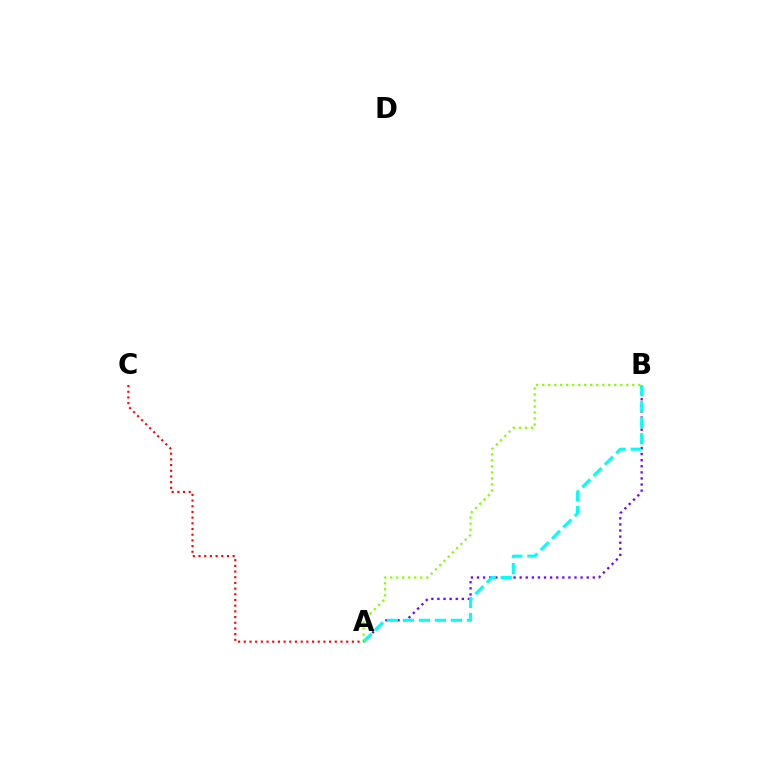{('A', 'B'): [{'color': '#7200ff', 'line_style': 'dotted', 'thickness': 1.66}, {'color': '#00fff6', 'line_style': 'dashed', 'thickness': 2.18}, {'color': '#84ff00', 'line_style': 'dotted', 'thickness': 1.63}], ('A', 'C'): [{'color': '#ff0000', 'line_style': 'dotted', 'thickness': 1.55}]}